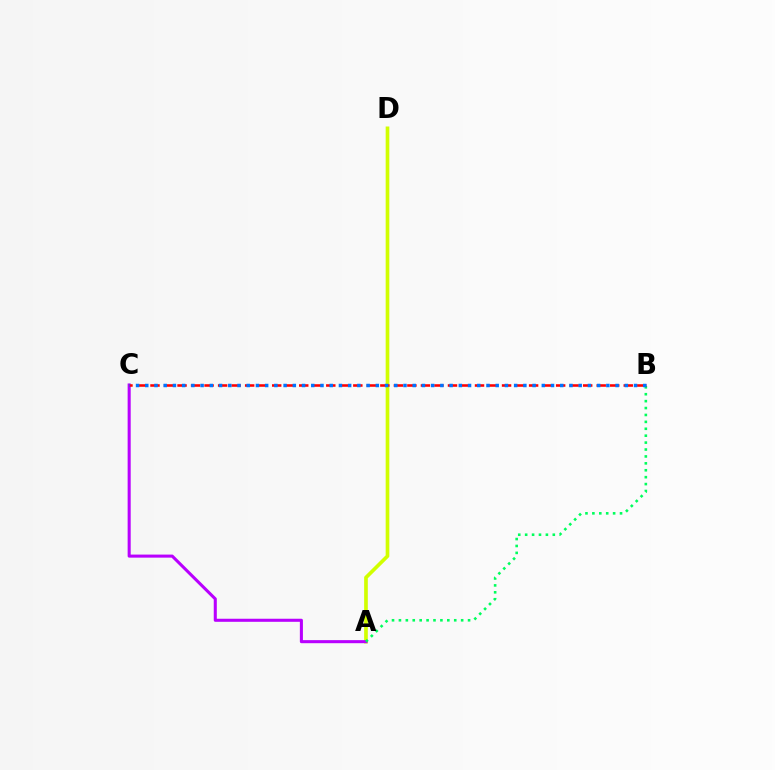{('A', 'D'): [{'color': '#d1ff00', 'line_style': 'solid', 'thickness': 2.63}], ('A', 'C'): [{'color': '#b900ff', 'line_style': 'solid', 'thickness': 2.2}], ('A', 'B'): [{'color': '#00ff5c', 'line_style': 'dotted', 'thickness': 1.88}], ('B', 'C'): [{'color': '#ff0000', 'line_style': 'dashed', 'thickness': 1.84}, {'color': '#0074ff', 'line_style': 'dotted', 'thickness': 2.51}]}